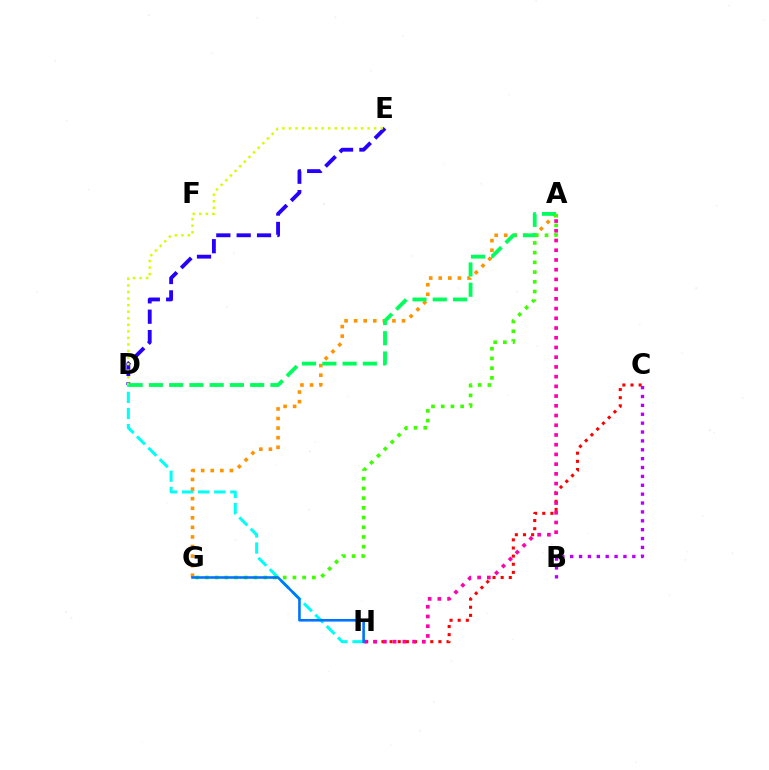{('D', 'E'): [{'color': '#2500ff', 'line_style': 'dashed', 'thickness': 2.77}, {'color': '#d1ff00', 'line_style': 'dotted', 'thickness': 1.78}], ('B', 'C'): [{'color': '#b900ff', 'line_style': 'dotted', 'thickness': 2.41}], ('D', 'H'): [{'color': '#00fff6', 'line_style': 'dashed', 'thickness': 2.19}], ('C', 'H'): [{'color': '#ff0000', 'line_style': 'dotted', 'thickness': 2.21}], ('A', 'G'): [{'color': '#ff9400', 'line_style': 'dotted', 'thickness': 2.6}, {'color': '#3dff00', 'line_style': 'dotted', 'thickness': 2.64}], ('A', 'H'): [{'color': '#ff00ac', 'line_style': 'dotted', 'thickness': 2.64}], ('A', 'D'): [{'color': '#00ff5c', 'line_style': 'dashed', 'thickness': 2.75}], ('G', 'H'): [{'color': '#0074ff', 'line_style': 'solid', 'thickness': 1.88}]}